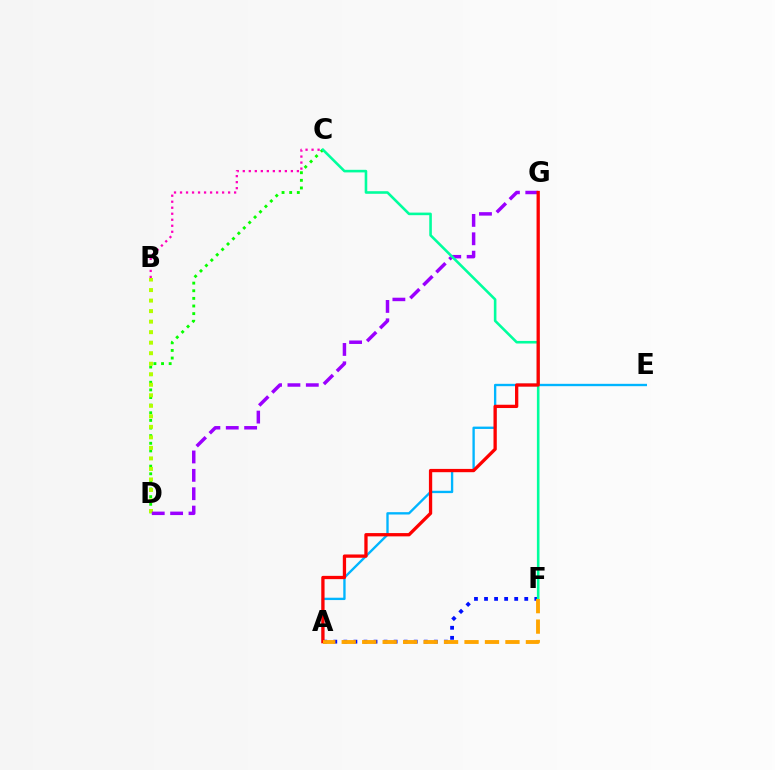{('C', 'D'): [{'color': '#08ff00', 'line_style': 'dotted', 'thickness': 2.07}], ('A', 'E'): [{'color': '#00b5ff', 'line_style': 'solid', 'thickness': 1.69}], ('B', 'D'): [{'color': '#b3ff00', 'line_style': 'dotted', 'thickness': 2.86}], ('A', 'F'): [{'color': '#0010ff', 'line_style': 'dotted', 'thickness': 2.73}, {'color': '#ffa500', 'line_style': 'dashed', 'thickness': 2.78}], ('D', 'G'): [{'color': '#9b00ff', 'line_style': 'dashed', 'thickness': 2.5}], ('C', 'F'): [{'color': '#00ff9d', 'line_style': 'solid', 'thickness': 1.86}], ('A', 'G'): [{'color': '#ff0000', 'line_style': 'solid', 'thickness': 2.37}], ('B', 'C'): [{'color': '#ff00bd', 'line_style': 'dotted', 'thickness': 1.63}]}